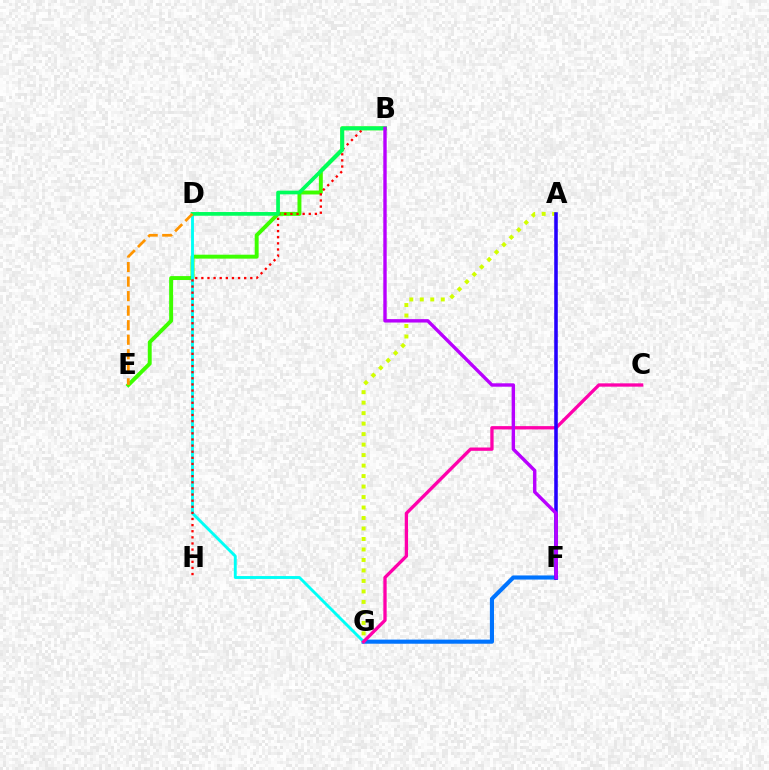{('B', 'E'): [{'color': '#3dff00', 'line_style': 'solid', 'thickness': 2.83}], ('F', 'G'): [{'color': '#0074ff', 'line_style': 'solid', 'thickness': 2.96}], ('D', 'G'): [{'color': '#00fff6', 'line_style': 'solid', 'thickness': 2.08}], ('B', 'H'): [{'color': '#ff0000', 'line_style': 'dotted', 'thickness': 1.66}], ('B', 'D'): [{'color': '#00ff5c', 'line_style': 'solid', 'thickness': 2.67}], ('C', 'G'): [{'color': '#ff00ac', 'line_style': 'solid', 'thickness': 2.38}], ('D', 'E'): [{'color': '#ff9400', 'line_style': 'dashed', 'thickness': 1.97}], ('A', 'G'): [{'color': '#d1ff00', 'line_style': 'dotted', 'thickness': 2.85}], ('A', 'F'): [{'color': '#2500ff', 'line_style': 'solid', 'thickness': 2.56}], ('B', 'F'): [{'color': '#b900ff', 'line_style': 'solid', 'thickness': 2.45}]}